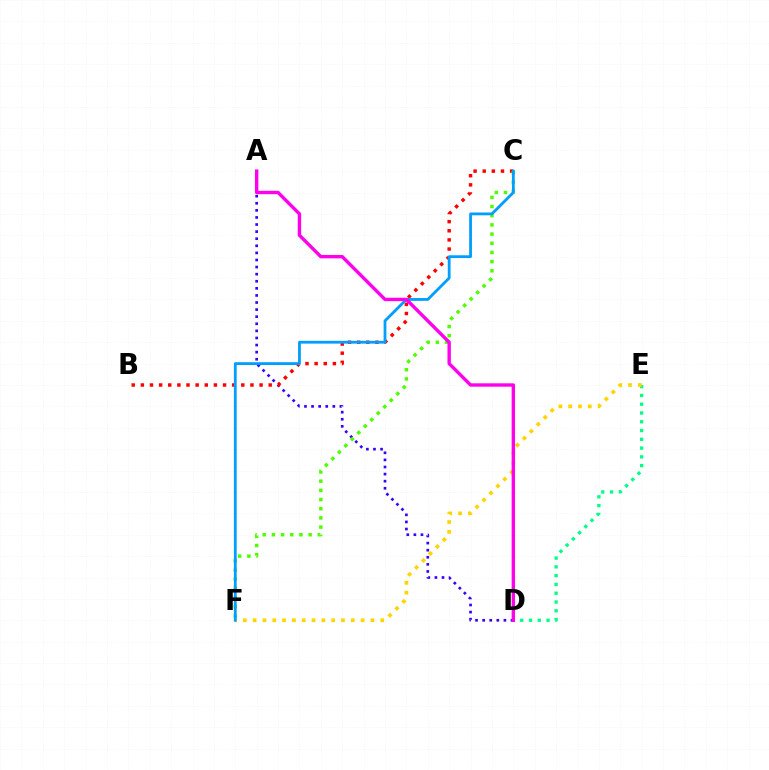{('D', 'E'): [{'color': '#00ff86', 'line_style': 'dotted', 'thickness': 2.38}], ('A', 'D'): [{'color': '#3700ff', 'line_style': 'dotted', 'thickness': 1.93}, {'color': '#ff00ed', 'line_style': 'solid', 'thickness': 2.44}], ('B', 'C'): [{'color': '#ff0000', 'line_style': 'dotted', 'thickness': 2.48}], ('E', 'F'): [{'color': '#ffd500', 'line_style': 'dotted', 'thickness': 2.67}], ('C', 'F'): [{'color': '#4fff00', 'line_style': 'dotted', 'thickness': 2.49}, {'color': '#009eff', 'line_style': 'solid', 'thickness': 2.01}]}